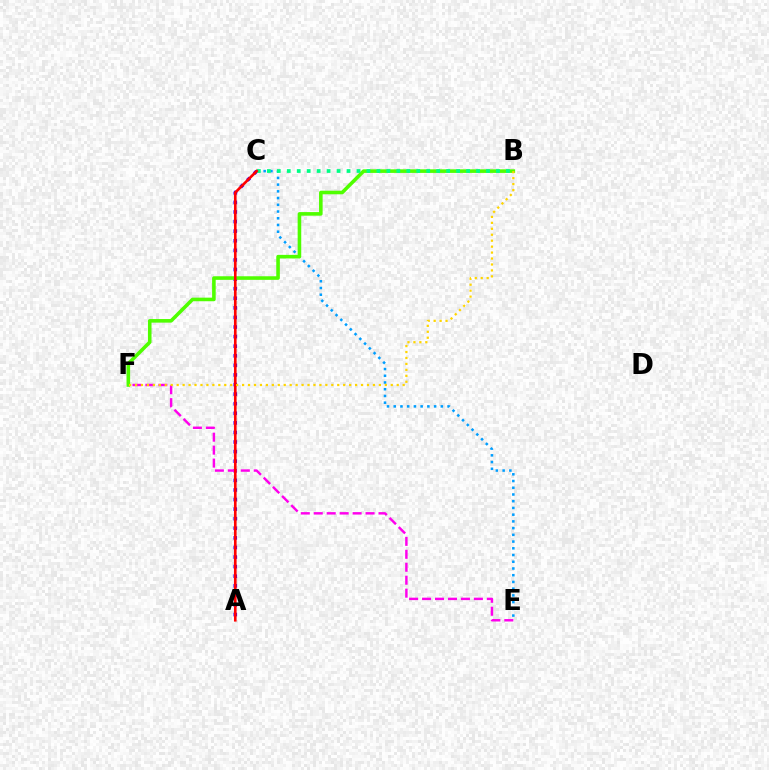{('A', 'C'): [{'color': '#3700ff', 'line_style': 'dotted', 'thickness': 2.6}, {'color': '#ff0000', 'line_style': 'solid', 'thickness': 1.89}], ('C', 'E'): [{'color': '#009eff', 'line_style': 'dotted', 'thickness': 1.83}], ('E', 'F'): [{'color': '#ff00ed', 'line_style': 'dashed', 'thickness': 1.76}], ('B', 'F'): [{'color': '#4fff00', 'line_style': 'solid', 'thickness': 2.58}, {'color': '#ffd500', 'line_style': 'dotted', 'thickness': 1.62}], ('B', 'C'): [{'color': '#00ff86', 'line_style': 'dotted', 'thickness': 2.71}]}